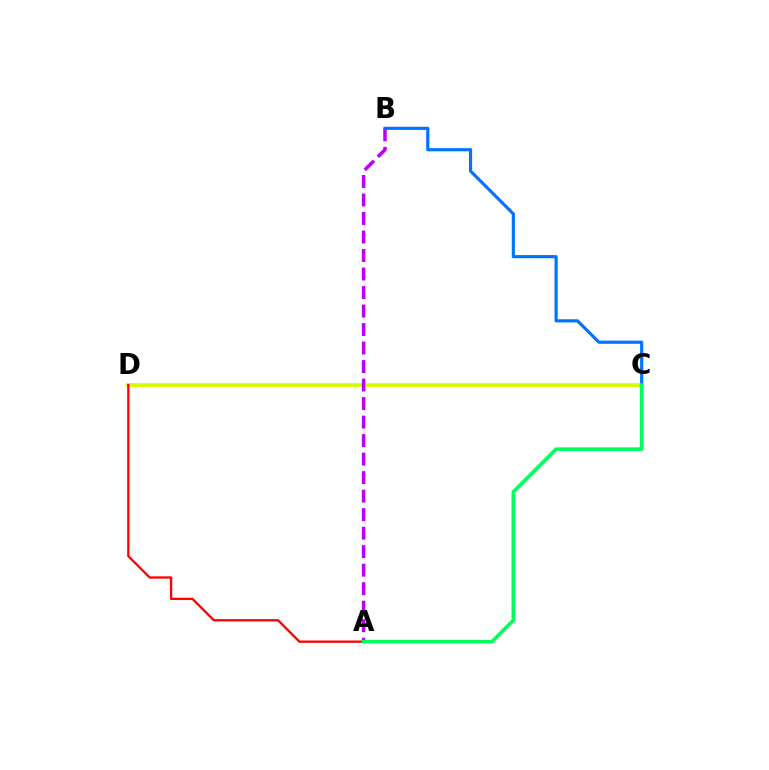{('C', 'D'): [{'color': '#d1ff00', 'line_style': 'solid', 'thickness': 2.72}], ('A', 'B'): [{'color': '#b900ff', 'line_style': 'dashed', 'thickness': 2.51}], ('A', 'D'): [{'color': '#ff0000', 'line_style': 'solid', 'thickness': 1.66}], ('B', 'C'): [{'color': '#0074ff', 'line_style': 'solid', 'thickness': 2.27}], ('A', 'C'): [{'color': '#00ff5c', 'line_style': 'solid', 'thickness': 2.61}]}